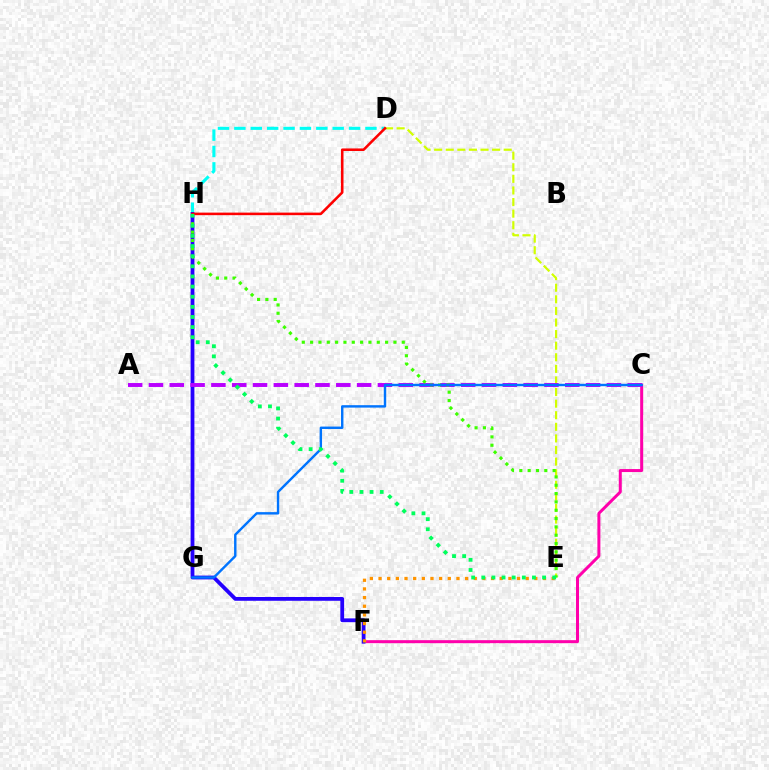{('D', 'H'): [{'color': '#00fff6', 'line_style': 'dashed', 'thickness': 2.23}, {'color': '#ff0000', 'line_style': 'solid', 'thickness': 1.84}], ('C', 'F'): [{'color': '#ff00ac', 'line_style': 'solid', 'thickness': 2.16}], ('D', 'E'): [{'color': '#d1ff00', 'line_style': 'dashed', 'thickness': 1.57}], ('F', 'H'): [{'color': '#2500ff', 'line_style': 'solid', 'thickness': 2.73}], ('E', 'F'): [{'color': '#ff9400', 'line_style': 'dotted', 'thickness': 2.35}], ('A', 'C'): [{'color': '#b900ff', 'line_style': 'dashed', 'thickness': 2.83}], ('E', 'H'): [{'color': '#3dff00', 'line_style': 'dotted', 'thickness': 2.26}, {'color': '#00ff5c', 'line_style': 'dotted', 'thickness': 2.75}], ('C', 'G'): [{'color': '#0074ff', 'line_style': 'solid', 'thickness': 1.74}]}